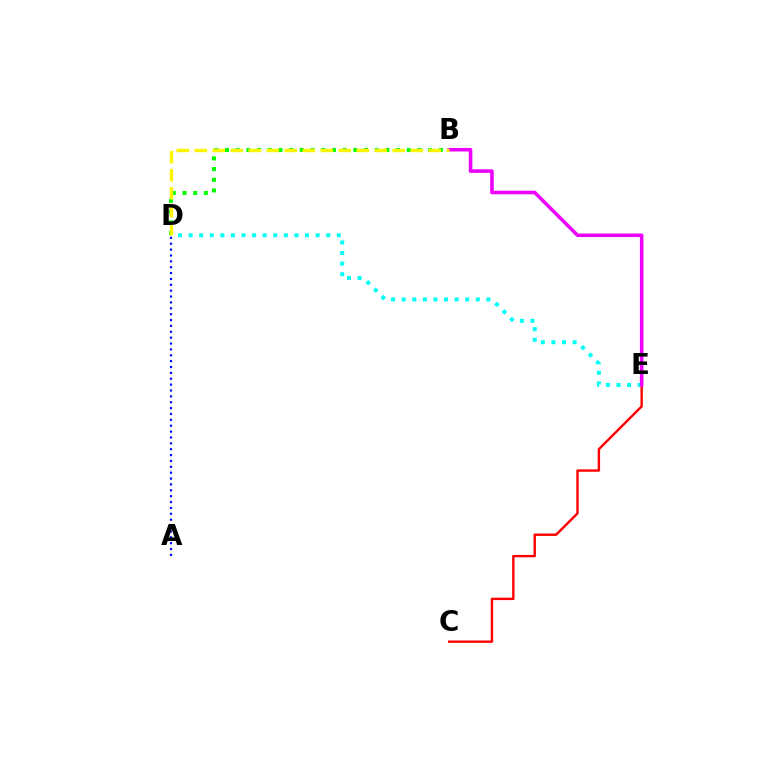{('B', 'D'): [{'color': '#08ff00', 'line_style': 'dotted', 'thickness': 2.9}, {'color': '#fcf500', 'line_style': 'dashed', 'thickness': 2.45}], ('C', 'E'): [{'color': '#ff0000', 'line_style': 'solid', 'thickness': 1.72}], ('A', 'D'): [{'color': '#0010ff', 'line_style': 'dotted', 'thickness': 1.6}], ('D', 'E'): [{'color': '#00fff6', 'line_style': 'dotted', 'thickness': 2.88}], ('B', 'E'): [{'color': '#ee00ff', 'line_style': 'solid', 'thickness': 2.57}]}